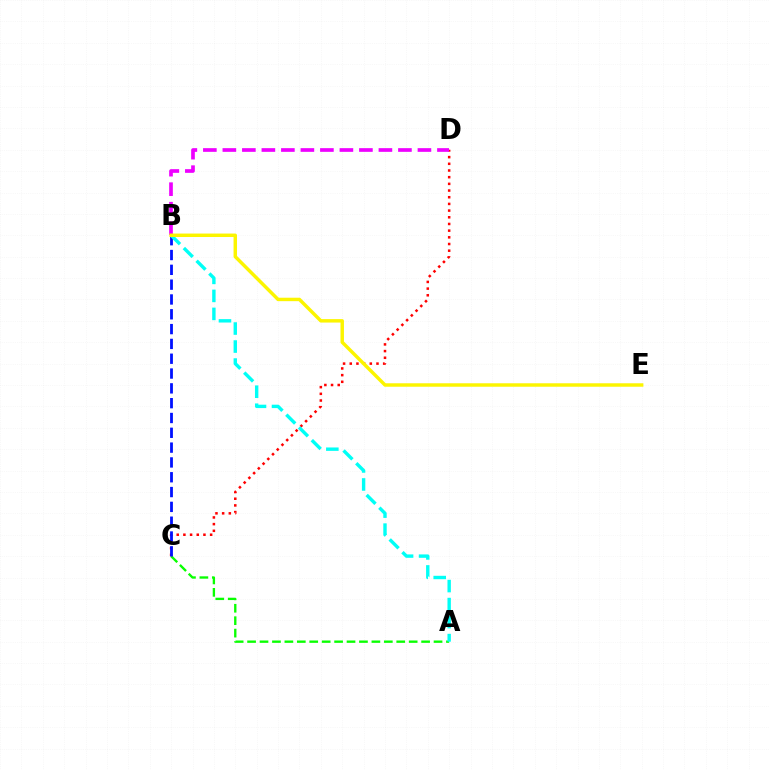{('A', 'C'): [{'color': '#08ff00', 'line_style': 'dashed', 'thickness': 1.69}], ('C', 'D'): [{'color': '#ff0000', 'line_style': 'dotted', 'thickness': 1.82}], ('B', 'C'): [{'color': '#0010ff', 'line_style': 'dashed', 'thickness': 2.01}], ('A', 'B'): [{'color': '#00fff6', 'line_style': 'dashed', 'thickness': 2.45}], ('B', 'D'): [{'color': '#ee00ff', 'line_style': 'dashed', 'thickness': 2.65}], ('B', 'E'): [{'color': '#fcf500', 'line_style': 'solid', 'thickness': 2.48}]}